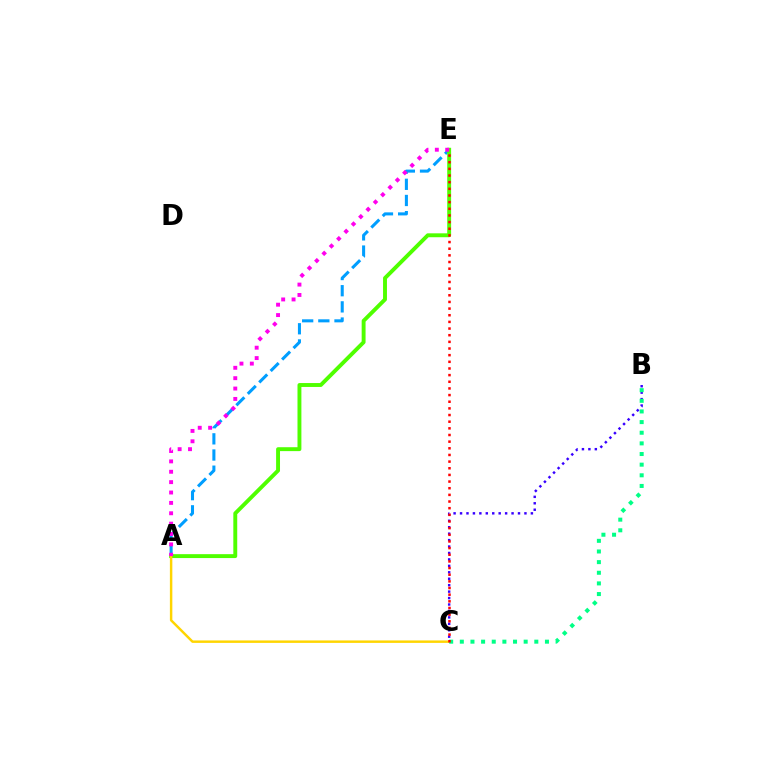{('A', 'E'): [{'color': '#009eff', 'line_style': 'dashed', 'thickness': 2.2}, {'color': '#4fff00', 'line_style': 'solid', 'thickness': 2.81}, {'color': '#ff00ed', 'line_style': 'dotted', 'thickness': 2.82}], ('A', 'C'): [{'color': '#ffd500', 'line_style': 'solid', 'thickness': 1.77}], ('B', 'C'): [{'color': '#3700ff', 'line_style': 'dotted', 'thickness': 1.75}, {'color': '#00ff86', 'line_style': 'dotted', 'thickness': 2.89}], ('C', 'E'): [{'color': '#ff0000', 'line_style': 'dotted', 'thickness': 1.81}]}